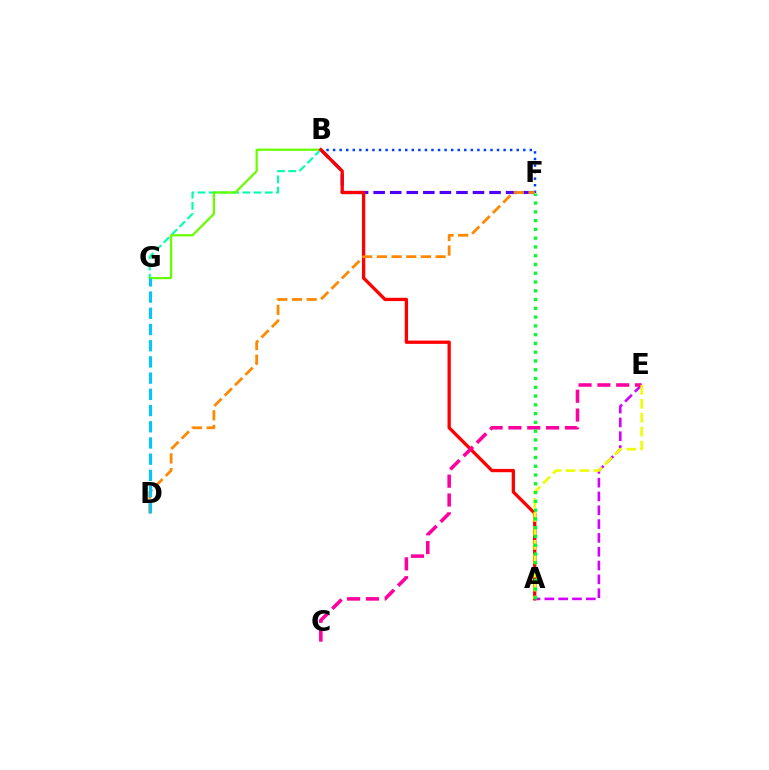{('B', 'F'): [{'color': '#4f00ff', 'line_style': 'dashed', 'thickness': 2.25}, {'color': '#003fff', 'line_style': 'dotted', 'thickness': 1.78}], ('B', 'G'): [{'color': '#00ffaf', 'line_style': 'dashed', 'thickness': 1.52}, {'color': '#66ff00', 'line_style': 'solid', 'thickness': 1.61}], ('A', 'E'): [{'color': '#d600ff', 'line_style': 'dashed', 'thickness': 1.88}, {'color': '#eeff00', 'line_style': 'dashed', 'thickness': 1.89}], ('A', 'B'): [{'color': '#ff0000', 'line_style': 'solid', 'thickness': 2.38}], ('D', 'F'): [{'color': '#ff8800', 'line_style': 'dashed', 'thickness': 1.99}], ('D', 'G'): [{'color': '#00c7ff', 'line_style': 'dashed', 'thickness': 2.2}], ('C', 'E'): [{'color': '#ff00a0', 'line_style': 'dashed', 'thickness': 2.56}], ('A', 'F'): [{'color': '#00ff27', 'line_style': 'dotted', 'thickness': 2.38}]}